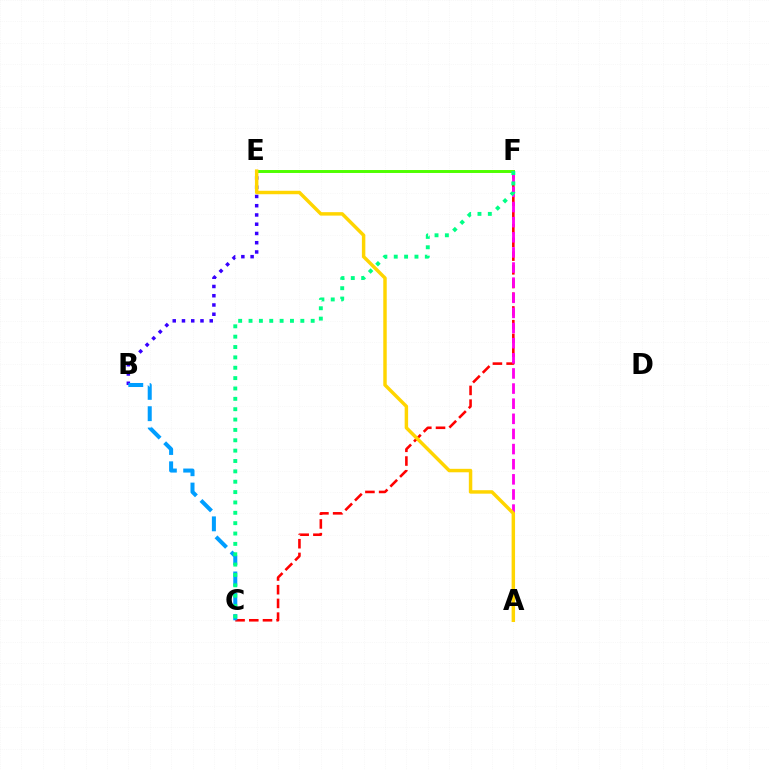{('B', 'E'): [{'color': '#3700ff', 'line_style': 'dotted', 'thickness': 2.51}], ('C', 'F'): [{'color': '#ff0000', 'line_style': 'dashed', 'thickness': 1.86}, {'color': '#00ff86', 'line_style': 'dotted', 'thickness': 2.82}], ('E', 'F'): [{'color': '#4fff00', 'line_style': 'solid', 'thickness': 2.12}], ('A', 'F'): [{'color': '#ff00ed', 'line_style': 'dashed', 'thickness': 2.06}], ('B', 'C'): [{'color': '#009eff', 'line_style': 'dashed', 'thickness': 2.9}], ('A', 'E'): [{'color': '#ffd500', 'line_style': 'solid', 'thickness': 2.49}]}